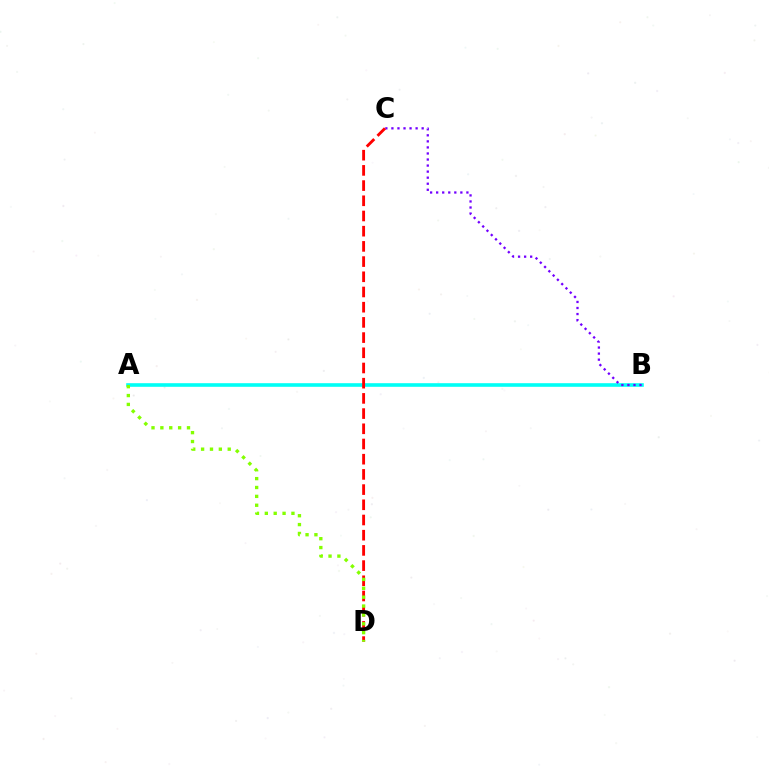{('A', 'B'): [{'color': '#00fff6', 'line_style': 'solid', 'thickness': 2.6}], ('B', 'C'): [{'color': '#7200ff', 'line_style': 'dotted', 'thickness': 1.64}], ('C', 'D'): [{'color': '#ff0000', 'line_style': 'dashed', 'thickness': 2.06}], ('A', 'D'): [{'color': '#84ff00', 'line_style': 'dotted', 'thickness': 2.41}]}